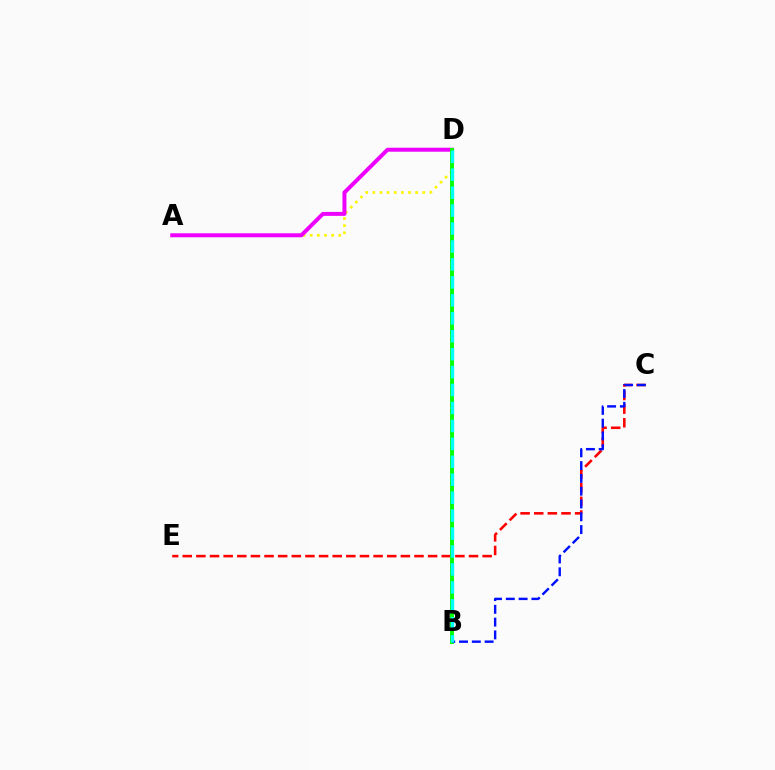{('A', 'D'): [{'color': '#fcf500', 'line_style': 'dotted', 'thickness': 1.94}, {'color': '#ee00ff', 'line_style': 'solid', 'thickness': 2.86}], ('C', 'E'): [{'color': '#ff0000', 'line_style': 'dashed', 'thickness': 1.85}], ('B', 'D'): [{'color': '#08ff00', 'line_style': 'solid', 'thickness': 2.82}, {'color': '#00fff6', 'line_style': 'dashed', 'thickness': 2.44}], ('B', 'C'): [{'color': '#0010ff', 'line_style': 'dashed', 'thickness': 1.74}]}